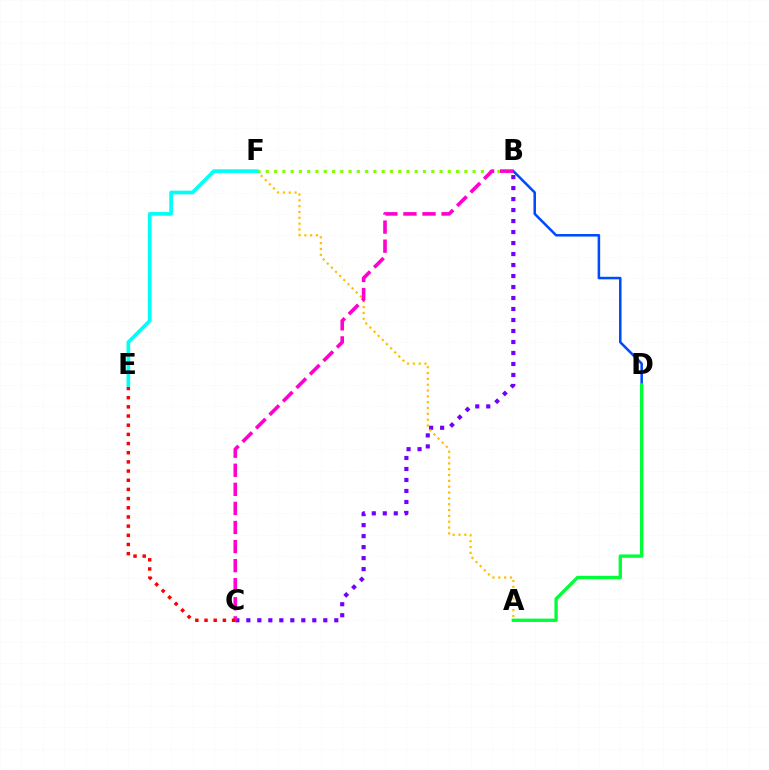{('B', 'C'): [{'color': '#7200ff', 'line_style': 'dotted', 'thickness': 2.99}, {'color': '#ff00cf', 'line_style': 'dashed', 'thickness': 2.59}], ('B', 'D'): [{'color': '#004bff', 'line_style': 'solid', 'thickness': 1.83}], ('A', 'F'): [{'color': '#ffbd00', 'line_style': 'dotted', 'thickness': 1.59}], ('B', 'F'): [{'color': '#84ff00', 'line_style': 'dotted', 'thickness': 2.25}], ('C', 'E'): [{'color': '#ff0000', 'line_style': 'dotted', 'thickness': 2.49}], ('A', 'D'): [{'color': '#00ff39', 'line_style': 'solid', 'thickness': 2.42}], ('E', 'F'): [{'color': '#00fff6', 'line_style': 'solid', 'thickness': 2.64}]}